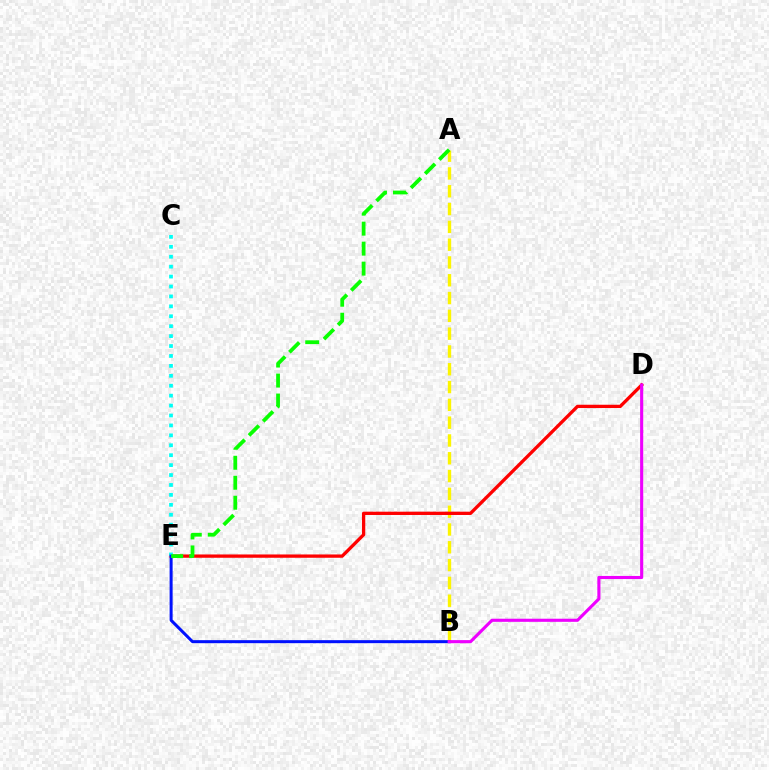{('A', 'B'): [{'color': '#fcf500', 'line_style': 'dashed', 'thickness': 2.42}], ('D', 'E'): [{'color': '#ff0000', 'line_style': 'solid', 'thickness': 2.37}], ('C', 'E'): [{'color': '#00fff6', 'line_style': 'dotted', 'thickness': 2.7}], ('B', 'E'): [{'color': '#0010ff', 'line_style': 'solid', 'thickness': 2.17}], ('A', 'E'): [{'color': '#08ff00', 'line_style': 'dashed', 'thickness': 2.72}], ('B', 'D'): [{'color': '#ee00ff', 'line_style': 'solid', 'thickness': 2.24}]}